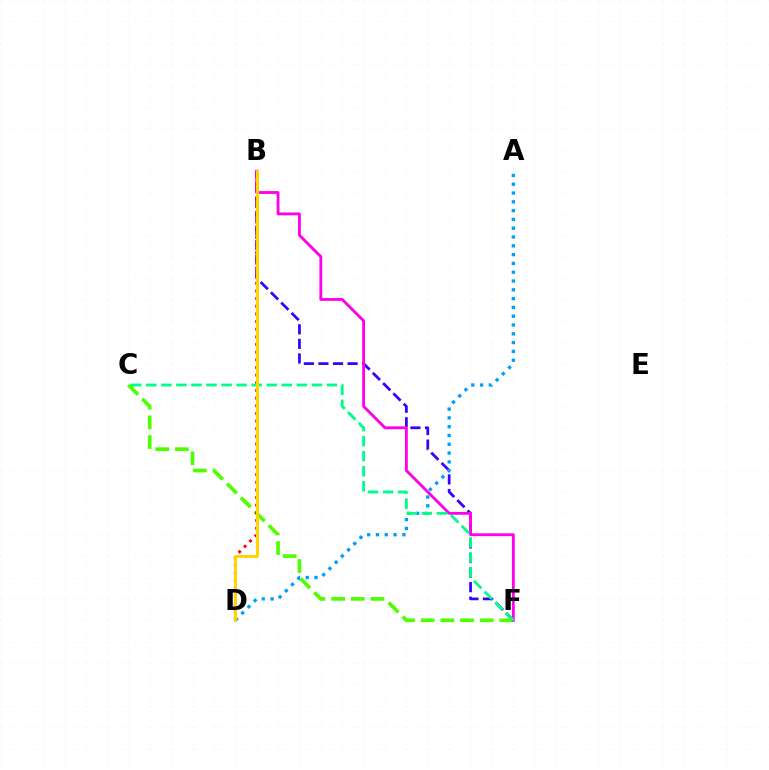{('B', 'F'): [{'color': '#3700ff', 'line_style': 'dashed', 'thickness': 1.98}, {'color': '#ff00ed', 'line_style': 'solid', 'thickness': 2.05}], ('C', 'F'): [{'color': '#4fff00', 'line_style': 'dashed', 'thickness': 2.67}, {'color': '#00ff86', 'line_style': 'dashed', 'thickness': 2.05}], ('B', 'D'): [{'color': '#ff0000', 'line_style': 'dotted', 'thickness': 2.08}, {'color': '#ffd500', 'line_style': 'solid', 'thickness': 2.13}], ('A', 'D'): [{'color': '#009eff', 'line_style': 'dotted', 'thickness': 2.39}]}